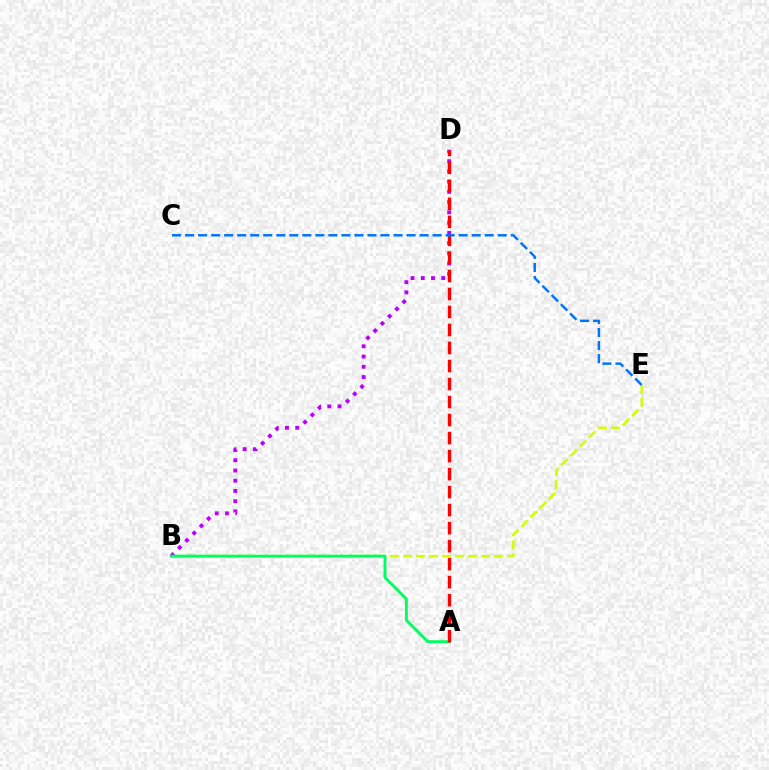{('B', 'E'): [{'color': '#d1ff00', 'line_style': 'dashed', 'thickness': 1.77}], ('B', 'D'): [{'color': '#b900ff', 'line_style': 'dotted', 'thickness': 2.78}], ('A', 'B'): [{'color': '#00ff5c', 'line_style': 'solid', 'thickness': 2.07}], ('A', 'D'): [{'color': '#ff0000', 'line_style': 'dashed', 'thickness': 2.45}], ('C', 'E'): [{'color': '#0074ff', 'line_style': 'dashed', 'thickness': 1.77}]}